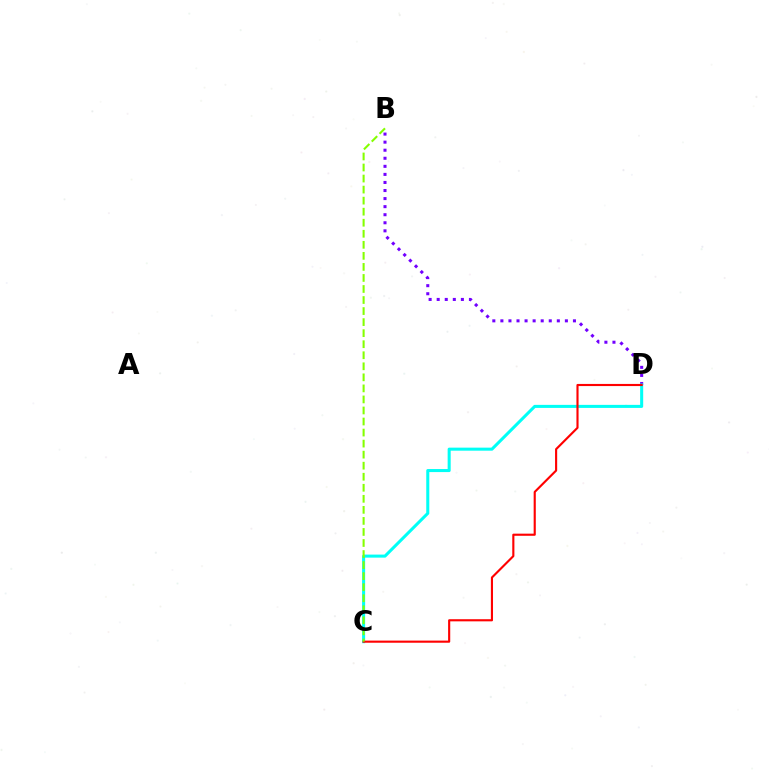{('B', 'D'): [{'color': '#7200ff', 'line_style': 'dotted', 'thickness': 2.19}], ('C', 'D'): [{'color': '#00fff6', 'line_style': 'solid', 'thickness': 2.19}, {'color': '#ff0000', 'line_style': 'solid', 'thickness': 1.53}], ('B', 'C'): [{'color': '#84ff00', 'line_style': 'dashed', 'thickness': 1.5}]}